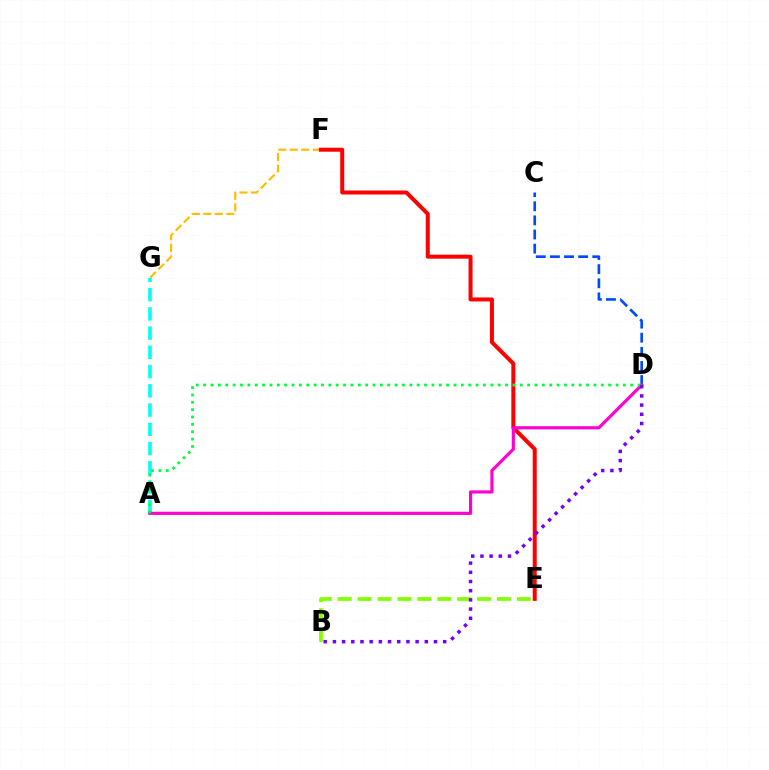{('B', 'E'): [{'color': '#84ff00', 'line_style': 'dashed', 'thickness': 2.7}], ('F', 'G'): [{'color': '#ffbd00', 'line_style': 'dashed', 'thickness': 1.56}], ('A', 'G'): [{'color': '#00fff6', 'line_style': 'dashed', 'thickness': 2.61}], ('C', 'D'): [{'color': '#004bff', 'line_style': 'dashed', 'thickness': 1.92}], ('E', 'F'): [{'color': '#ff0000', 'line_style': 'solid', 'thickness': 2.87}], ('A', 'D'): [{'color': '#ff00cf', 'line_style': 'solid', 'thickness': 2.28}, {'color': '#00ff39', 'line_style': 'dotted', 'thickness': 2.0}], ('B', 'D'): [{'color': '#7200ff', 'line_style': 'dotted', 'thickness': 2.5}]}